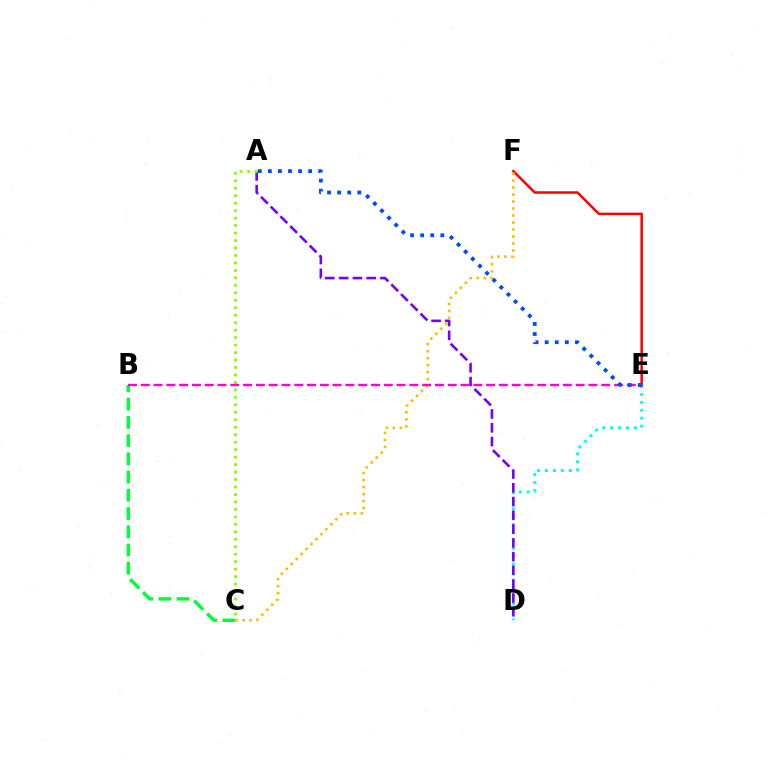{('D', 'E'): [{'color': '#00fff6', 'line_style': 'dotted', 'thickness': 2.16}], ('A', 'D'): [{'color': '#7200ff', 'line_style': 'dashed', 'thickness': 1.87}], ('E', 'F'): [{'color': '#ff0000', 'line_style': 'solid', 'thickness': 1.81}], ('B', 'C'): [{'color': '#00ff39', 'line_style': 'dashed', 'thickness': 2.48}], ('A', 'C'): [{'color': '#84ff00', 'line_style': 'dotted', 'thickness': 2.03}], ('C', 'F'): [{'color': '#ffbd00', 'line_style': 'dotted', 'thickness': 1.9}], ('B', 'E'): [{'color': '#ff00cf', 'line_style': 'dashed', 'thickness': 1.74}], ('A', 'E'): [{'color': '#004bff', 'line_style': 'dotted', 'thickness': 2.74}]}